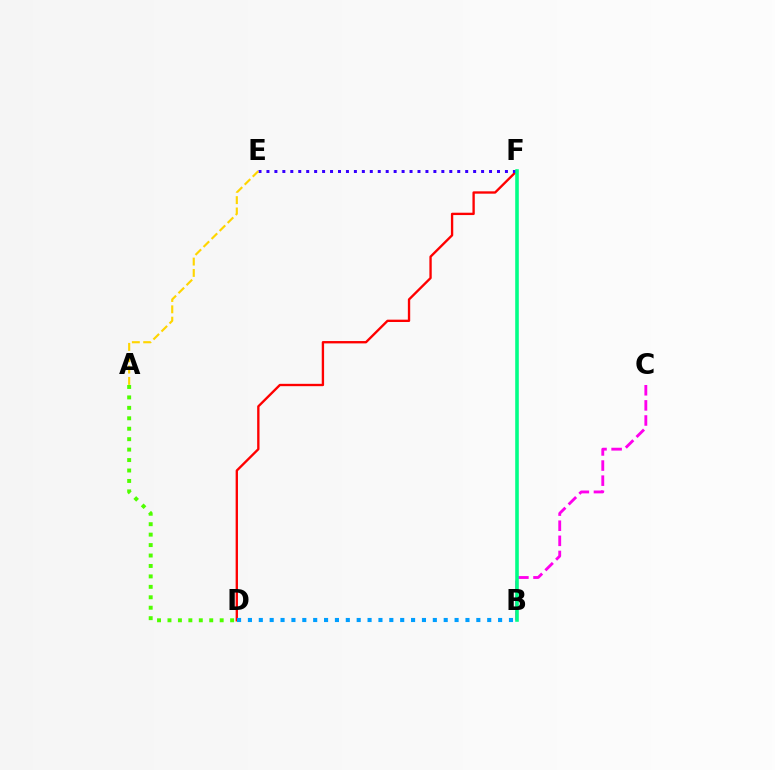{('D', 'F'): [{'color': '#ff0000', 'line_style': 'solid', 'thickness': 1.69}], ('E', 'F'): [{'color': '#3700ff', 'line_style': 'dotted', 'thickness': 2.16}], ('A', 'E'): [{'color': '#ffd500', 'line_style': 'dashed', 'thickness': 1.54}], ('B', 'D'): [{'color': '#009eff', 'line_style': 'dotted', 'thickness': 2.96}], ('B', 'C'): [{'color': '#ff00ed', 'line_style': 'dashed', 'thickness': 2.05}], ('B', 'F'): [{'color': '#00ff86', 'line_style': 'solid', 'thickness': 2.58}], ('A', 'D'): [{'color': '#4fff00', 'line_style': 'dotted', 'thickness': 2.84}]}